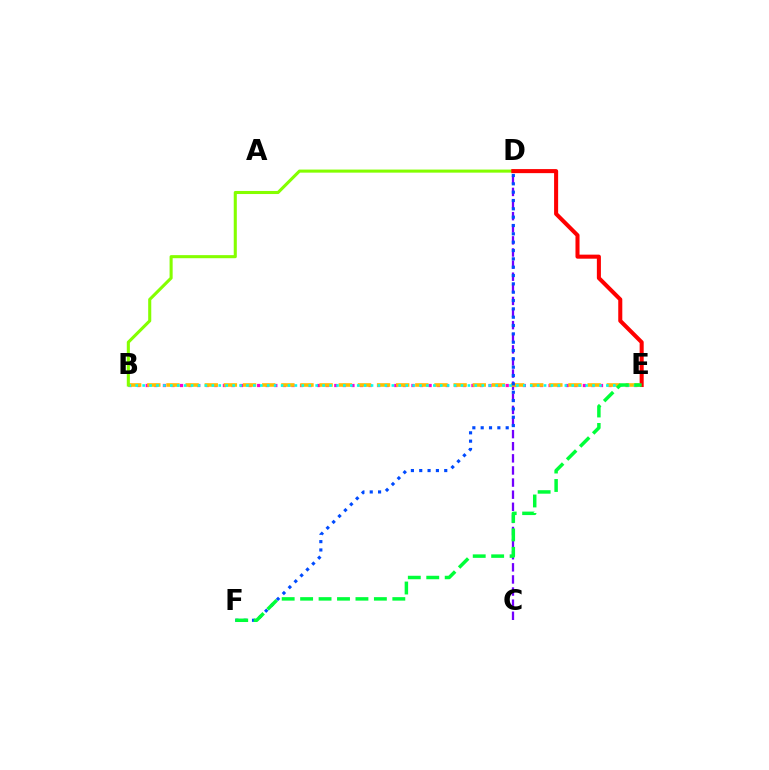{('B', 'E'): [{'color': '#ff00cf', 'line_style': 'dotted', 'thickness': 2.33}, {'color': '#ffbd00', 'line_style': 'dashed', 'thickness': 2.6}, {'color': '#00fff6', 'line_style': 'dotted', 'thickness': 1.88}], ('C', 'D'): [{'color': '#7200ff', 'line_style': 'dashed', 'thickness': 1.65}], ('B', 'D'): [{'color': '#84ff00', 'line_style': 'solid', 'thickness': 2.22}], ('D', 'F'): [{'color': '#004bff', 'line_style': 'dotted', 'thickness': 2.26}], ('D', 'E'): [{'color': '#ff0000', 'line_style': 'solid', 'thickness': 2.92}], ('E', 'F'): [{'color': '#00ff39', 'line_style': 'dashed', 'thickness': 2.51}]}